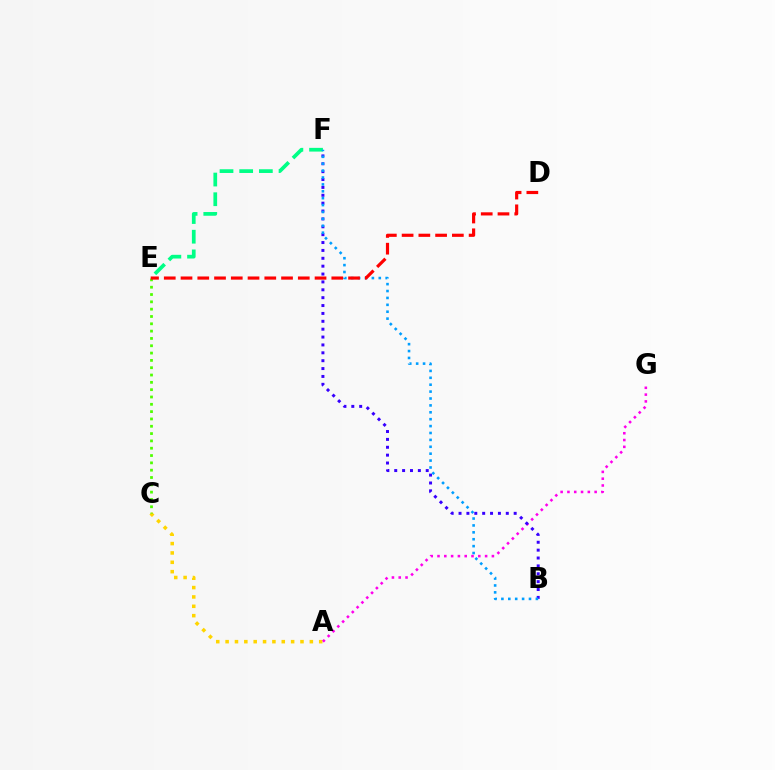{('E', 'F'): [{'color': '#00ff86', 'line_style': 'dashed', 'thickness': 2.67}], ('A', 'C'): [{'color': '#ffd500', 'line_style': 'dotted', 'thickness': 2.54}], ('A', 'G'): [{'color': '#ff00ed', 'line_style': 'dotted', 'thickness': 1.85}], ('B', 'F'): [{'color': '#3700ff', 'line_style': 'dotted', 'thickness': 2.14}, {'color': '#009eff', 'line_style': 'dotted', 'thickness': 1.87}], ('C', 'E'): [{'color': '#4fff00', 'line_style': 'dotted', 'thickness': 1.99}], ('D', 'E'): [{'color': '#ff0000', 'line_style': 'dashed', 'thickness': 2.28}]}